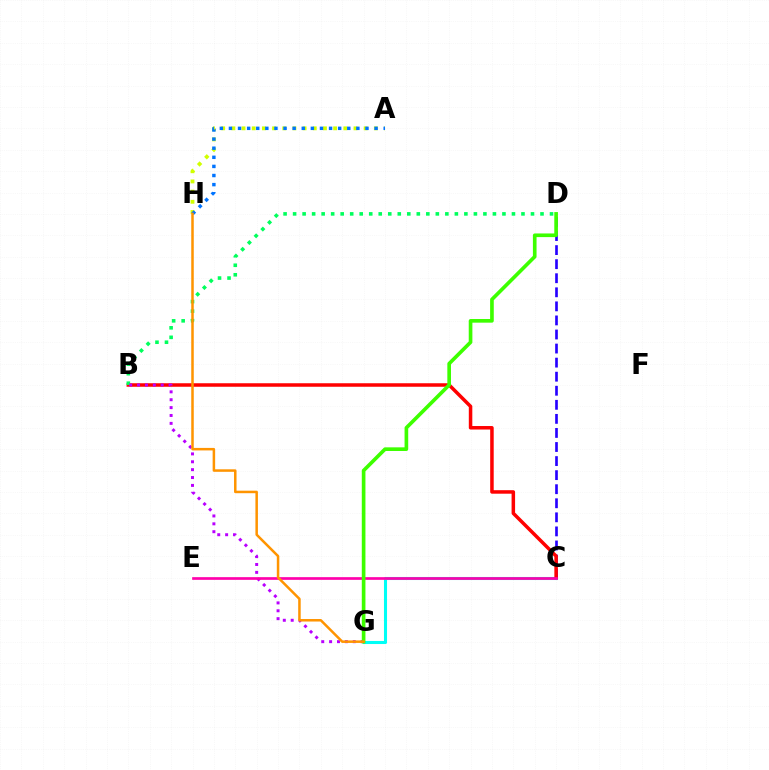{('C', 'G'): [{'color': '#00fff6', 'line_style': 'solid', 'thickness': 2.2}], ('C', 'D'): [{'color': '#2500ff', 'line_style': 'dashed', 'thickness': 1.91}], ('A', 'H'): [{'color': '#d1ff00', 'line_style': 'dotted', 'thickness': 2.77}, {'color': '#0074ff', 'line_style': 'dotted', 'thickness': 2.47}], ('B', 'C'): [{'color': '#ff0000', 'line_style': 'solid', 'thickness': 2.53}], ('B', 'D'): [{'color': '#00ff5c', 'line_style': 'dotted', 'thickness': 2.59}], ('B', 'G'): [{'color': '#b900ff', 'line_style': 'dotted', 'thickness': 2.14}], ('C', 'E'): [{'color': '#ff00ac', 'line_style': 'solid', 'thickness': 1.94}], ('D', 'G'): [{'color': '#3dff00', 'line_style': 'solid', 'thickness': 2.63}], ('G', 'H'): [{'color': '#ff9400', 'line_style': 'solid', 'thickness': 1.81}]}